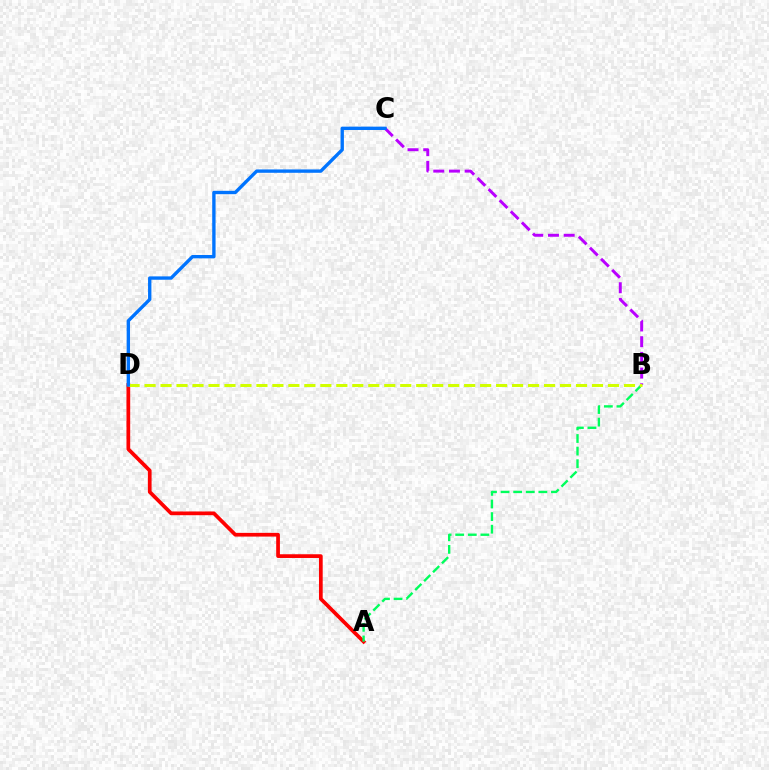{('A', 'D'): [{'color': '#ff0000', 'line_style': 'solid', 'thickness': 2.68}], ('B', 'C'): [{'color': '#b900ff', 'line_style': 'dashed', 'thickness': 2.13}], ('A', 'B'): [{'color': '#00ff5c', 'line_style': 'dashed', 'thickness': 1.71}], ('B', 'D'): [{'color': '#d1ff00', 'line_style': 'dashed', 'thickness': 2.17}], ('C', 'D'): [{'color': '#0074ff', 'line_style': 'solid', 'thickness': 2.41}]}